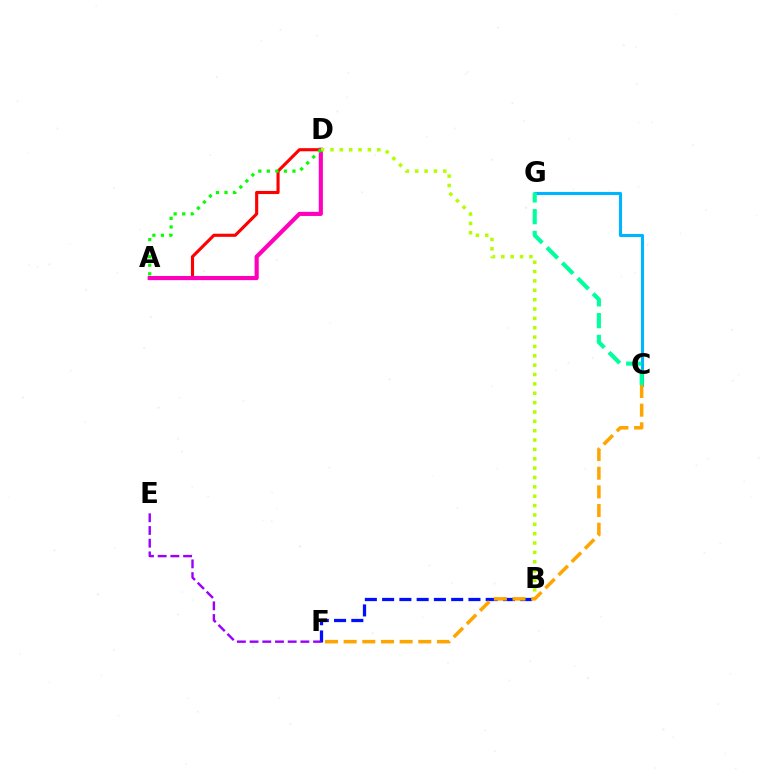{('B', 'F'): [{'color': '#0010ff', 'line_style': 'dashed', 'thickness': 2.35}], ('E', 'F'): [{'color': '#9b00ff', 'line_style': 'dashed', 'thickness': 1.73}], ('A', 'D'): [{'color': '#ff0000', 'line_style': 'solid', 'thickness': 2.24}, {'color': '#ff00bd', 'line_style': 'solid', 'thickness': 2.98}, {'color': '#08ff00', 'line_style': 'dotted', 'thickness': 2.32}], ('C', 'G'): [{'color': '#00b5ff', 'line_style': 'solid', 'thickness': 2.22}, {'color': '#00ff9d', 'line_style': 'dashed', 'thickness': 2.96}], ('B', 'D'): [{'color': '#b3ff00', 'line_style': 'dotted', 'thickness': 2.54}], ('C', 'F'): [{'color': '#ffa500', 'line_style': 'dashed', 'thickness': 2.53}]}